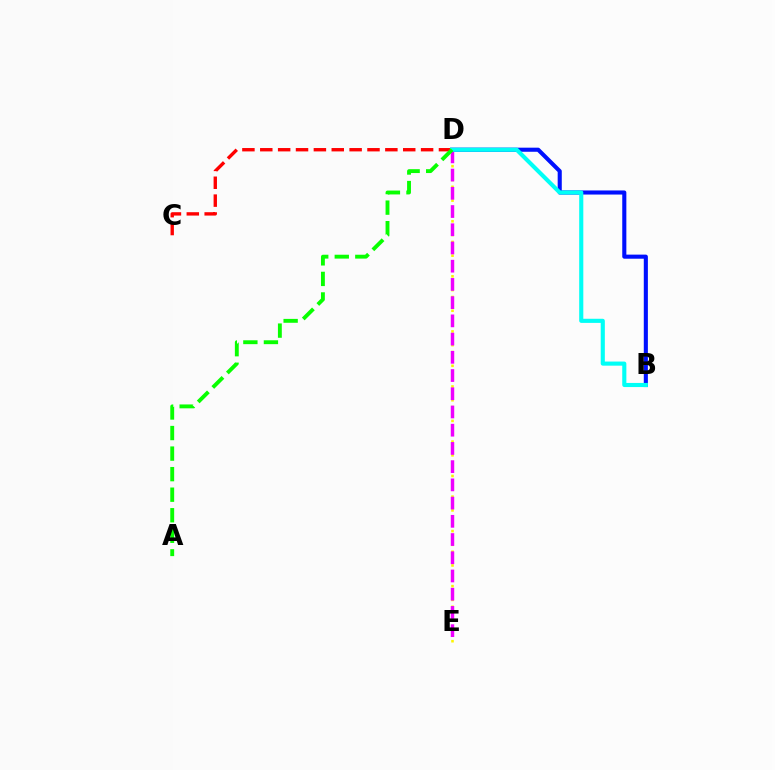{('C', 'D'): [{'color': '#ff0000', 'line_style': 'dashed', 'thickness': 2.43}], ('B', 'D'): [{'color': '#0010ff', 'line_style': 'solid', 'thickness': 2.95}, {'color': '#00fff6', 'line_style': 'solid', 'thickness': 2.96}], ('D', 'E'): [{'color': '#fcf500', 'line_style': 'dotted', 'thickness': 1.87}, {'color': '#ee00ff', 'line_style': 'dashed', 'thickness': 2.48}], ('A', 'D'): [{'color': '#08ff00', 'line_style': 'dashed', 'thickness': 2.79}]}